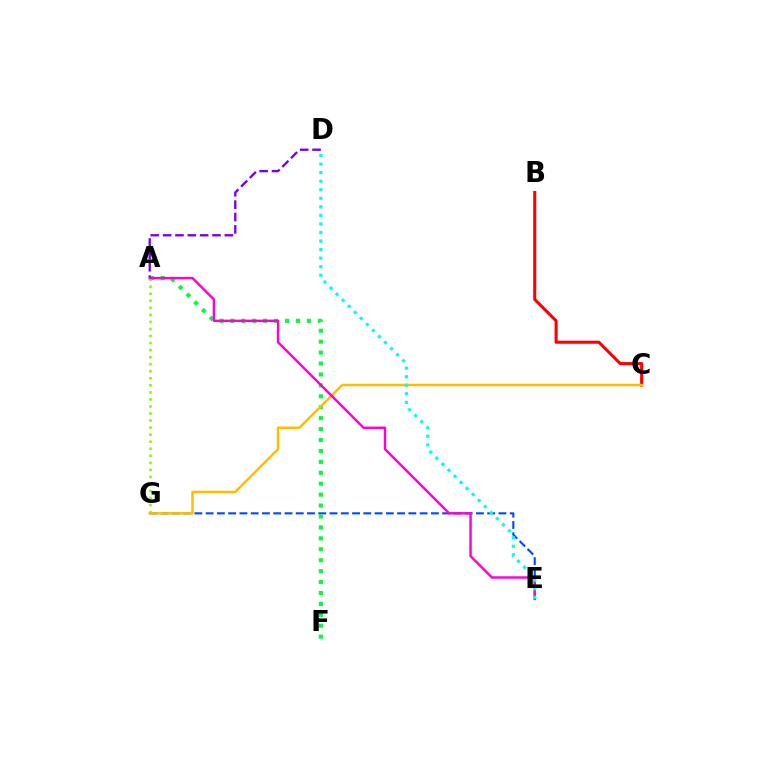{('E', 'G'): [{'color': '#004bff', 'line_style': 'dashed', 'thickness': 1.53}], ('B', 'C'): [{'color': '#ff0000', 'line_style': 'solid', 'thickness': 2.22}], ('A', 'F'): [{'color': '#00ff39', 'line_style': 'dotted', 'thickness': 2.97}], ('A', 'G'): [{'color': '#84ff00', 'line_style': 'dotted', 'thickness': 1.91}], ('C', 'G'): [{'color': '#ffbd00', 'line_style': 'solid', 'thickness': 1.8}], ('A', 'D'): [{'color': '#7200ff', 'line_style': 'dashed', 'thickness': 1.68}], ('A', 'E'): [{'color': '#ff00cf', 'line_style': 'solid', 'thickness': 1.76}], ('D', 'E'): [{'color': '#00fff6', 'line_style': 'dotted', 'thickness': 2.32}]}